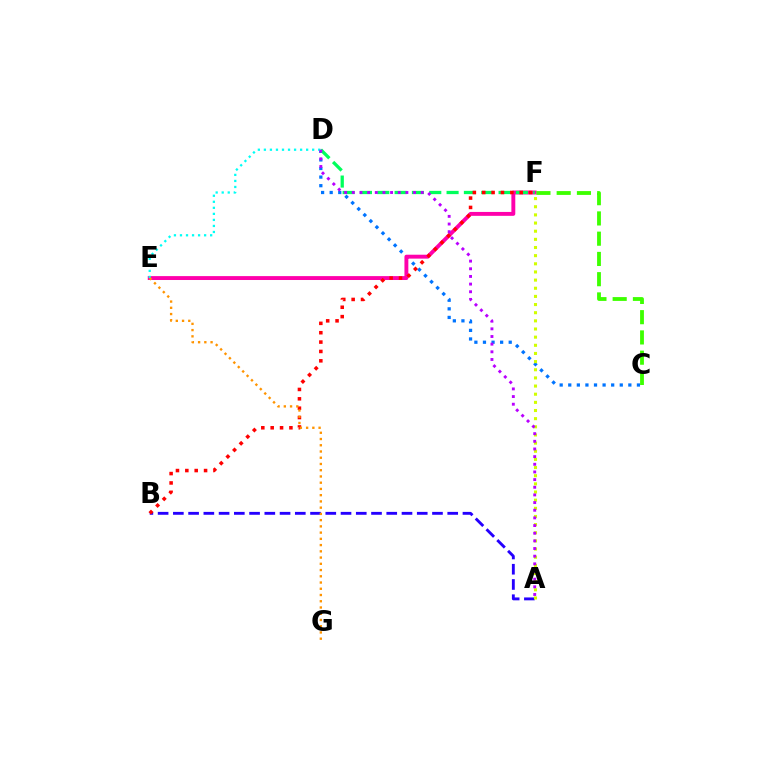{('C', 'D'): [{'color': '#0074ff', 'line_style': 'dotted', 'thickness': 2.33}], ('E', 'F'): [{'color': '#ff00ac', 'line_style': 'solid', 'thickness': 2.81}], ('D', 'F'): [{'color': '#00ff5c', 'line_style': 'dashed', 'thickness': 2.35}], ('A', 'B'): [{'color': '#2500ff', 'line_style': 'dashed', 'thickness': 2.07}], ('D', 'E'): [{'color': '#00fff6', 'line_style': 'dotted', 'thickness': 1.64}], ('B', 'F'): [{'color': '#ff0000', 'line_style': 'dotted', 'thickness': 2.55}], ('E', 'G'): [{'color': '#ff9400', 'line_style': 'dotted', 'thickness': 1.7}], ('C', 'F'): [{'color': '#3dff00', 'line_style': 'dashed', 'thickness': 2.75}], ('A', 'F'): [{'color': '#d1ff00', 'line_style': 'dotted', 'thickness': 2.21}], ('A', 'D'): [{'color': '#b900ff', 'line_style': 'dotted', 'thickness': 2.08}]}